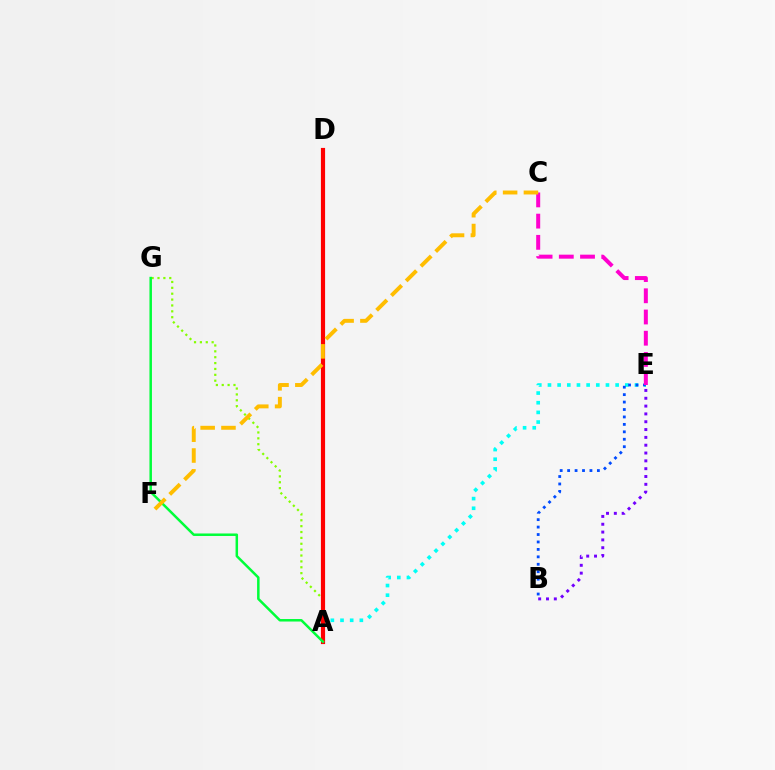{('A', 'G'): [{'color': '#84ff00', 'line_style': 'dotted', 'thickness': 1.6}, {'color': '#00ff39', 'line_style': 'solid', 'thickness': 1.8}], ('A', 'E'): [{'color': '#00fff6', 'line_style': 'dotted', 'thickness': 2.63}], ('A', 'D'): [{'color': '#ff0000', 'line_style': 'solid', 'thickness': 3.0}], ('B', 'E'): [{'color': '#004bff', 'line_style': 'dotted', 'thickness': 2.02}, {'color': '#7200ff', 'line_style': 'dotted', 'thickness': 2.13}], ('C', 'E'): [{'color': '#ff00cf', 'line_style': 'dashed', 'thickness': 2.88}], ('C', 'F'): [{'color': '#ffbd00', 'line_style': 'dashed', 'thickness': 2.83}]}